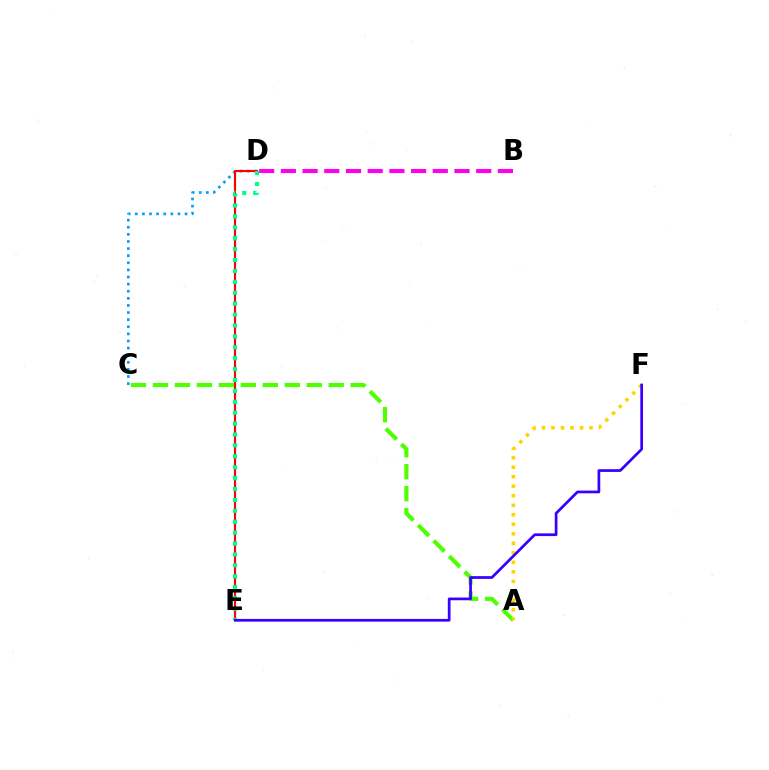{('C', 'D'): [{'color': '#009eff', 'line_style': 'dotted', 'thickness': 1.93}], ('D', 'E'): [{'color': '#ff0000', 'line_style': 'solid', 'thickness': 1.55}, {'color': '#00ff86', 'line_style': 'dotted', 'thickness': 2.96}], ('B', 'D'): [{'color': '#ff00ed', 'line_style': 'dashed', 'thickness': 2.95}], ('A', 'C'): [{'color': '#4fff00', 'line_style': 'dashed', 'thickness': 2.98}], ('A', 'F'): [{'color': '#ffd500', 'line_style': 'dotted', 'thickness': 2.58}], ('E', 'F'): [{'color': '#3700ff', 'line_style': 'solid', 'thickness': 1.96}]}